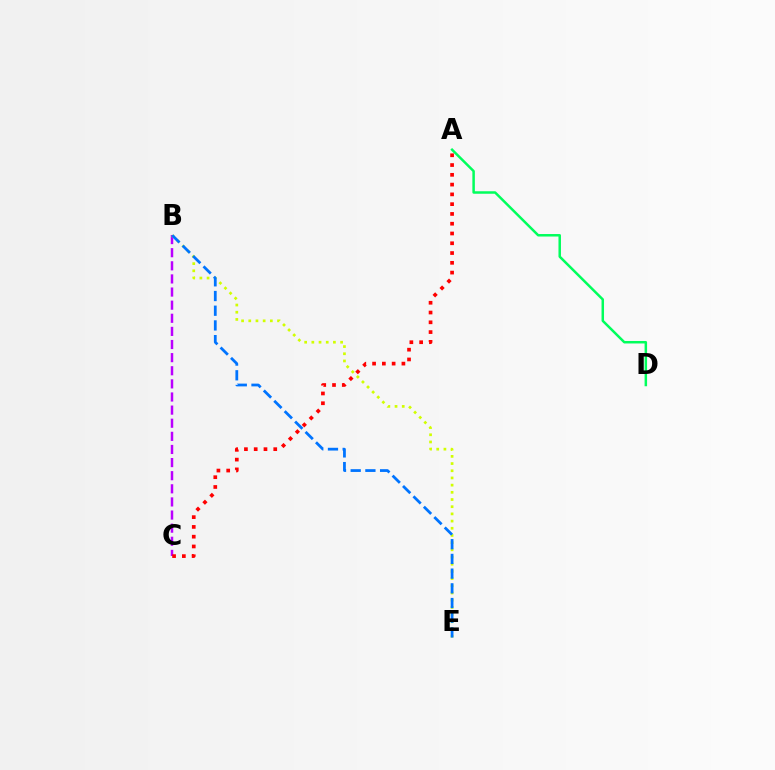{('A', 'D'): [{'color': '#00ff5c', 'line_style': 'solid', 'thickness': 1.79}], ('B', 'C'): [{'color': '#b900ff', 'line_style': 'dashed', 'thickness': 1.78}], ('B', 'E'): [{'color': '#d1ff00', 'line_style': 'dotted', 'thickness': 1.95}, {'color': '#0074ff', 'line_style': 'dashed', 'thickness': 2.0}], ('A', 'C'): [{'color': '#ff0000', 'line_style': 'dotted', 'thickness': 2.66}]}